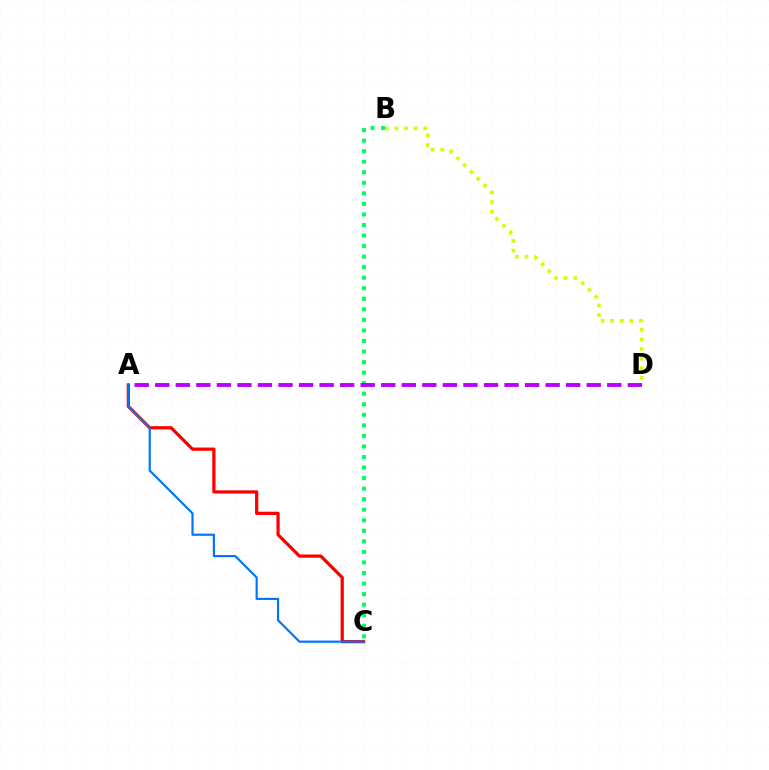{('B', 'D'): [{'color': '#d1ff00', 'line_style': 'dotted', 'thickness': 2.61}], ('B', 'C'): [{'color': '#00ff5c', 'line_style': 'dotted', 'thickness': 2.87}], ('A', 'C'): [{'color': '#ff0000', 'line_style': 'solid', 'thickness': 2.33}, {'color': '#0074ff', 'line_style': 'solid', 'thickness': 1.56}], ('A', 'D'): [{'color': '#b900ff', 'line_style': 'dashed', 'thickness': 2.79}]}